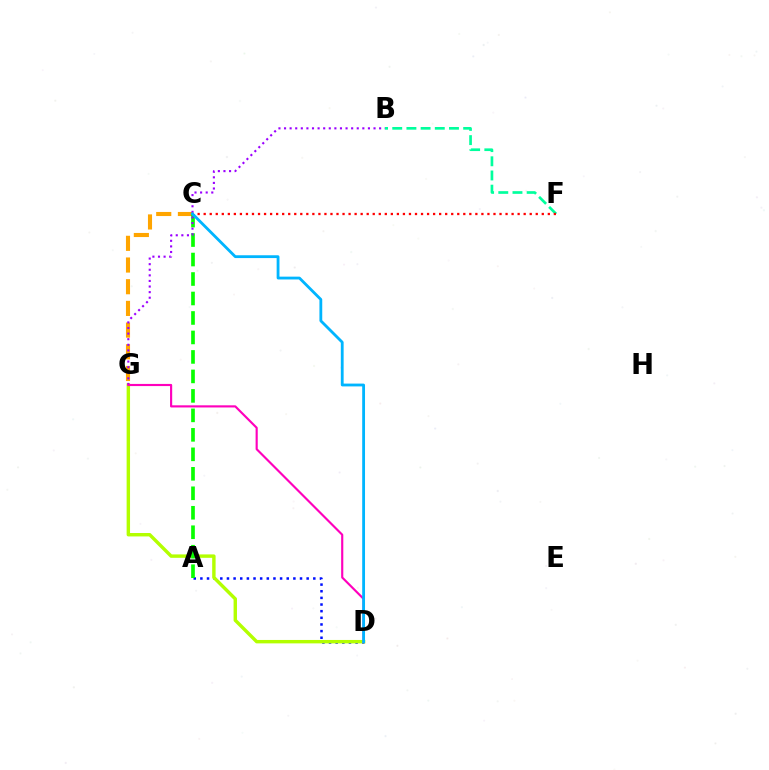{('B', 'F'): [{'color': '#00ff9d', 'line_style': 'dashed', 'thickness': 1.93}], ('C', 'G'): [{'color': '#ffa500', 'line_style': 'dashed', 'thickness': 2.95}], ('A', 'D'): [{'color': '#0010ff', 'line_style': 'dotted', 'thickness': 1.8}], ('D', 'G'): [{'color': '#b3ff00', 'line_style': 'solid', 'thickness': 2.46}, {'color': '#ff00bd', 'line_style': 'solid', 'thickness': 1.55}], ('A', 'C'): [{'color': '#08ff00', 'line_style': 'dashed', 'thickness': 2.65}], ('C', 'F'): [{'color': '#ff0000', 'line_style': 'dotted', 'thickness': 1.64}], ('B', 'G'): [{'color': '#9b00ff', 'line_style': 'dotted', 'thickness': 1.52}], ('C', 'D'): [{'color': '#00b5ff', 'line_style': 'solid', 'thickness': 2.03}]}